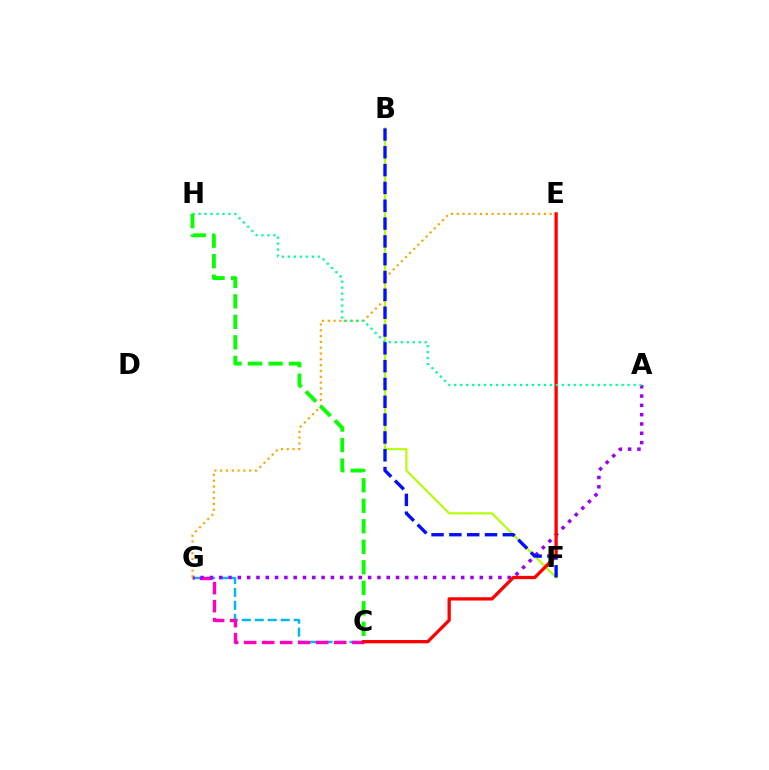{('B', 'F'): [{'color': '#b3ff00', 'line_style': 'solid', 'thickness': 1.51}, {'color': '#0010ff', 'line_style': 'dashed', 'thickness': 2.42}], ('C', 'G'): [{'color': '#00b5ff', 'line_style': 'dashed', 'thickness': 1.76}, {'color': '#ff00bd', 'line_style': 'dashed', 'thickness': 2.45}], ('A', 'G'): [{'color': '#9b00ff', 'line_style': 'dotted', 'thickness': 2.53}], ('E', 'G'): [{'color': '#ffa500', 'line_style': 'dotted', 'thickness': 1.58}], ('C', 'E'): [{'color': '#ff0000', 'line_style': 'solid', 'thickness': 2.36}], ('A', 'H'): [{'color': '#00ff9d', 'line_style': 'dotted', 'thickness': 1.62}], ('C', 'H'): [{'color': '#08ff00', 'line_style': 'dashed', 'thickness': 2.79}]}